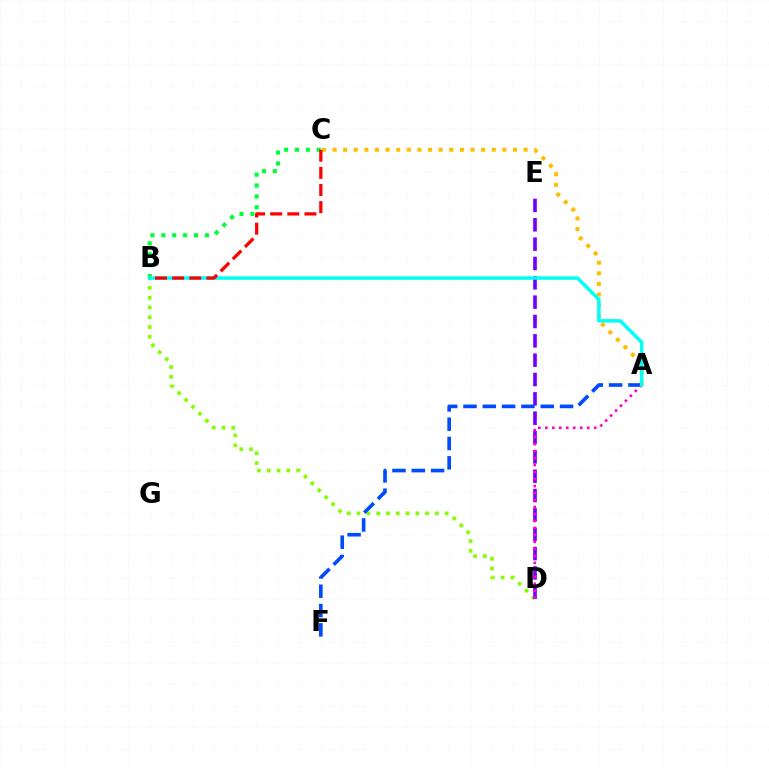{('A', 'C'): [{'color': '#ffbd00', 'line_style': 'dotted', 'thickness': 2.88}], ('B', 'D'): [{'color': '#84ff00', 'line_style': 'dotted', 'thickness': 2.66}], ('B', 'C'): [{'color': '#00ff39', 'line_style': 'dotted', 'thickness': 2.95}, {'color': '#ff0000', 'line_style': 'dashed', 'thickness': 2.33}], ('D', 'E'): [{'color': '#7200ff', 'line_style': 'dashed', 'thickness': 2.63}], ('A', 'F'): [{'color': '#004bff', 'line_style': 'dashed', 'thickness': 2.62}], ('A', 'D'): [{'color': '#ff00cf', 'line_style': 'dotted', 'thickness': 1.9}], ('A', 'B'): [{'color': '#00fff6', 'line_style': 'solid', 'thickness': 2.5}]}